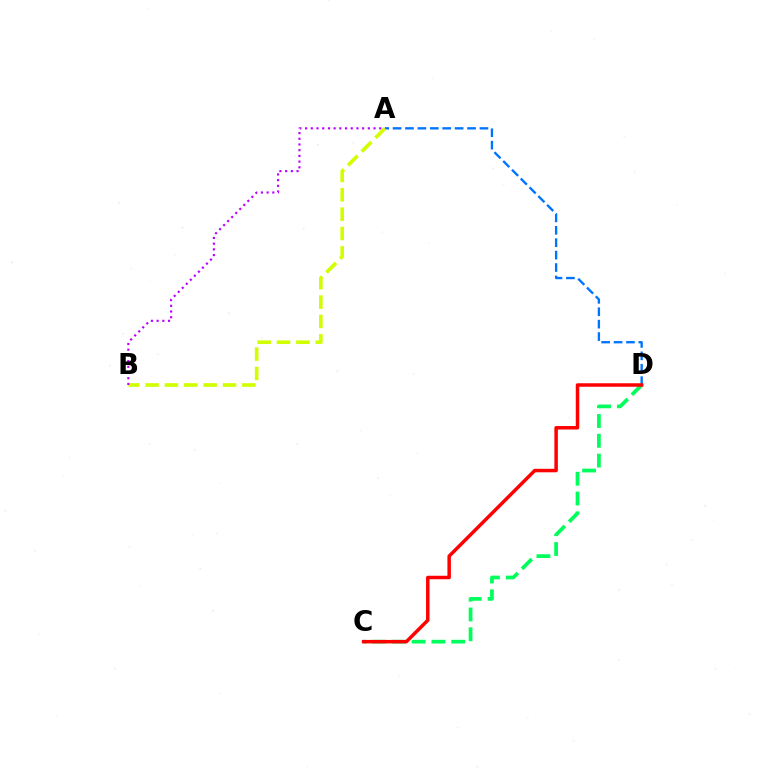{('A', 'D'): [{'color': '#0074ff', 'line_style': 'dashed', 'thickness': 1.69}], ('A', 'B'): [{'color': '#d1ff00', 'line_style': 'dashed', 'thickness': 2.63}, {'color': '#b900ff', 'line_style': 'dotted', 'thickness': 1.55}], ('C', 'D'): [{'color': '#00ff5c', 'line_style': 'dashed', 'thickness': 2.69}, {'color': '#ff0000', 'line_style': 'solid', 'thickness': 2.51}]}